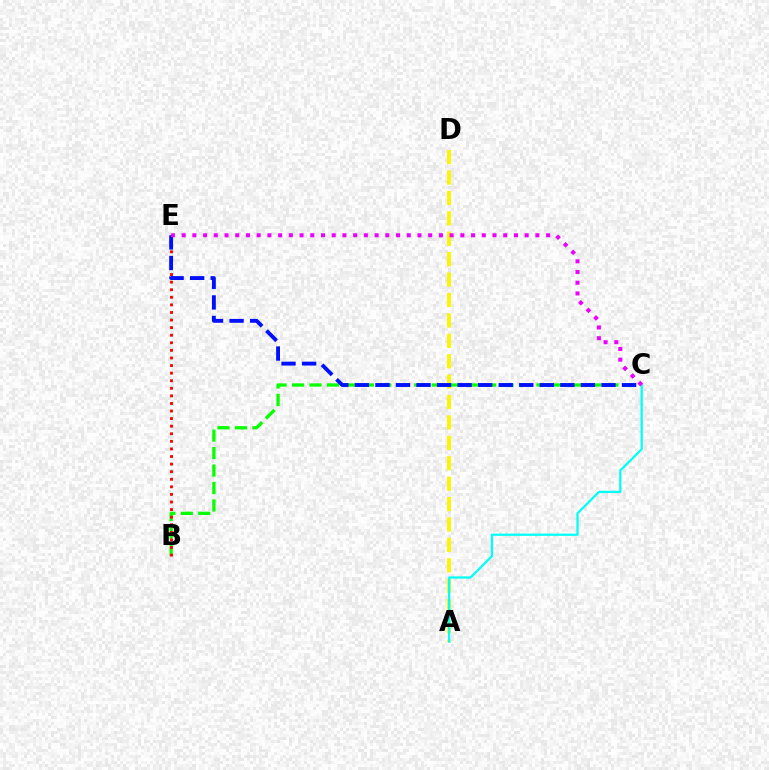{('A', 'D'): [{'color': '#fcf500', 'line_style': 'dashed', 'thickness': 2.77}], ('B', 'C'): [{'color': '#08ff00', 'line_style': 'dashed', 'thickness': 2.37}], ('B', 'E'): [{'color': '#ff0000', 'line_style': 'dotted', 'thickness': 2.06}], ('C', 'E'): [{'color': '#0010ff', 'line_style': 'dashed', 'thickness': 2.79}, {'color': '#ee00ff', 'line_style': 'dotted', 'thickness': 2.91}], ('A', 'C'): [{'color': '#00fff6', 'line_style': 'solid', 'thickness': 1.62}]}